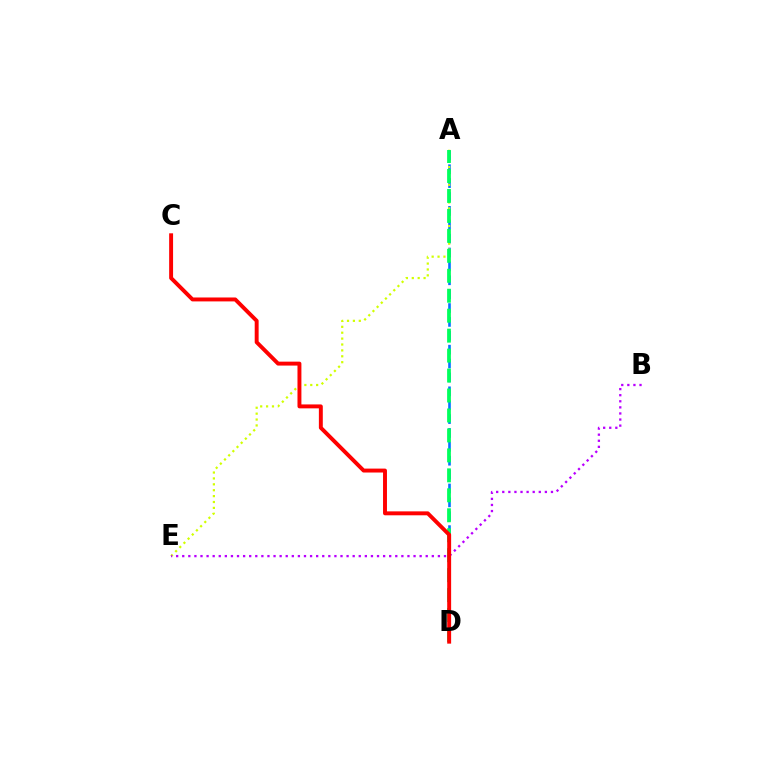{('A', 'D'): [{'color': '#0074ff', 'line_style': 'dashed', 'thickness': 1.89}, {'color': '#00ff5c', 'line_style': 'dashed', 'thickness': 2.71}], ('A', 'E'): [{'color': '#d1ff00', 'line_style': 'dotted', 'thickness': 1.6}], ('B', 'E'): [{'color': '#b900ff', 'line_style': 'dotted', 'thickness': 1.65}], ('C', 'D'): [{'color': '#ff0000', 'line_style': 'solid', 'thickness': 2.83}]}